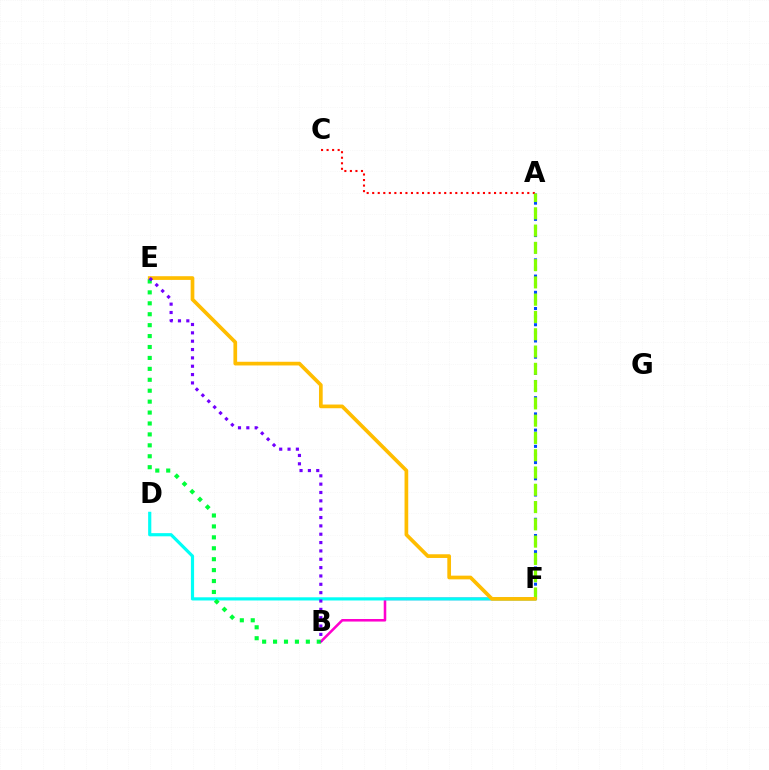{('B', 'F'): [{'color': '#ff00cf', 'line_style': 'solid', 'thickness': 1.84}], ('D', 'F'): [{'color': '#00fff6', 'line_style': 'solid', 'thickness': 2.29}], ('A', 'F'): [{'color': '#004bff', 'line_style': 'dotted', 'thickness': 2.2}, {'color': '#84ff00', 'line_style': 'dashed', 'thickness': 2.35}], ('A', 'C'): [{'color': '#ff0000', 'line_style': 'dotted', 'thickness': 1.5}], ('E', 'F'): [{'color': '#ffbd00', 'line_style': 'solid', 'thickness': 2.66}], ('B', 'E'): [{'color': '#00ff39', 'line_style': 'dotted', 'thickness': 2.97}, {'color': '#7200ff', 'line_style': 'dotted', 'thickness': 2.27}]}